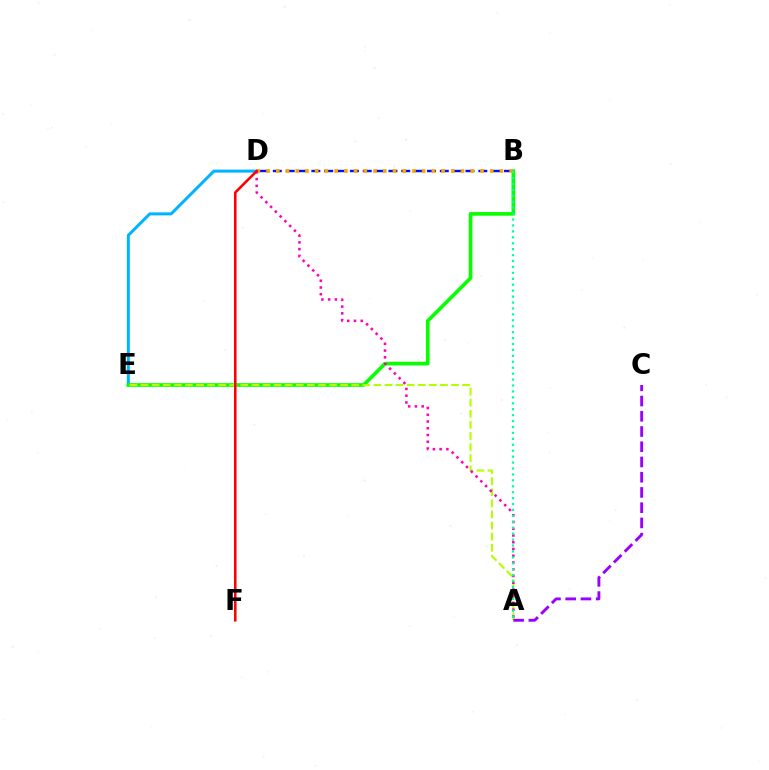{('D', 'E'): [{'color': '#00b5ff', 'line_style': 'solid', 'thickness': 2.17}], ('B', 'E'): [{'color': '#08ff00', 'line_style': 'solid', 'thickness': 2.62}], ('B', 'D'): [{'color': '#0010ff', 'line_style': 'dashed', 'thickness': 1.74}, {'color': '#ffa500', 'line_style': 'dotted', 'thickness': 2.64}], ('A', 'E'): [{'color': '#b3ff00', 'line_style': 'dashed', 'thickness': 1.51}], ('A', 'C'): [{'color': '#9b00ff', 'line_style': 'dashed', 'thickness': 2.07}], ('A', 'D'): [{'color': '#ff00bd', 'line_style': 'dotted', 'thickness': 1.83}], ('A', 'B'): [{'color': '#00ff9d', 'line_style': 'dotted', 'thickness': 1.61}], ('D', 'F'): [{'color': '#ff0000', 'line_style': 'solid', 'thickness': 1.85}]}